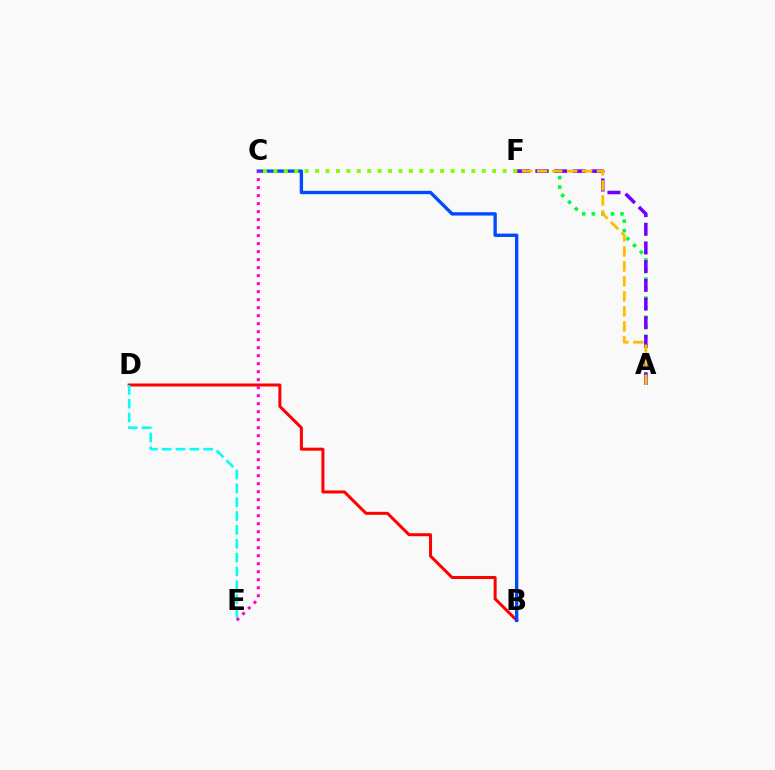{('B', 'D'): [{'color': '#ff0000', 'line_style': 'solid', 'thickness': 2.17}], ('A', 'F'): [{'color': '#00ff39', 'line_style': 'dotted', 'thickness': 2.59}, {'color': '#7200ff', 'line_style': 'dashed', 'thickness': 2.54}, {'color': '#ffbd00', 'line_style': 'dashed', 'thickness': 2.04}], ('D', 'E'): [{'color': '#00fff6', 'line_style': 'dashed', 'thickness': 1.88}], ('B', 'C'): [{'color': '#004bff', 'line_style': 'solid', 'thickness': 2.41}], ('C', 'F'): [{'color': '#84ff00', 'line_style': 'dotted', 'thickness': 2.83}], ('C', 'E'): [{'color': '#ff00cf', 'line_style': 'dotted', 'thickness': 2.17}]}